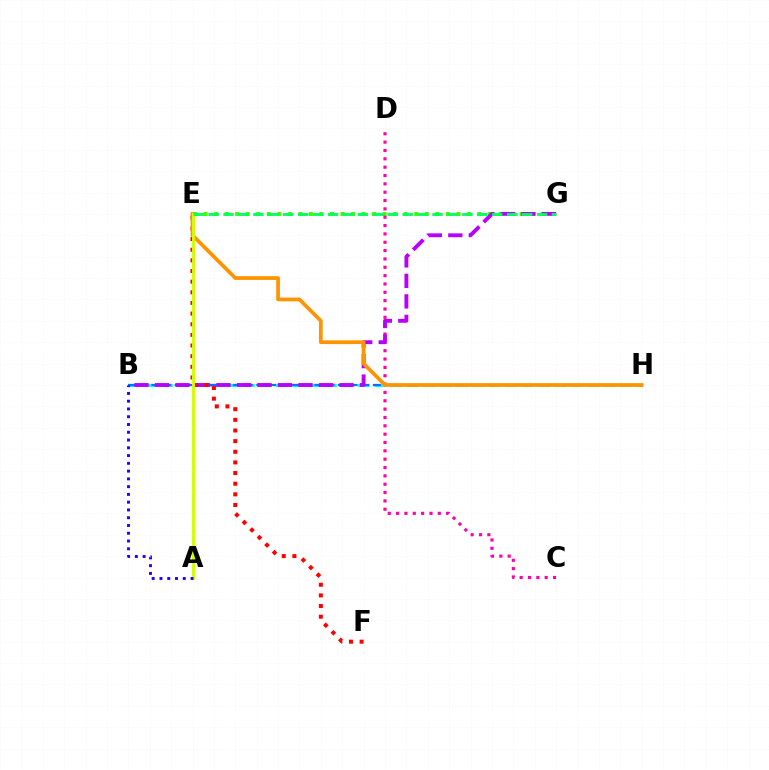{('E', 'G'): [{'color': '#3dff00', 'line_style': 'dotted', 'thickness': 2.86}, {'color': '#00ff5c', 'line_style': 'dashed', 'thickness': 2.03}], ('B', 'H'): [{'color': '#00fff6', 'line_style': 'dashed', 'thickness': 2.23}, {'color': '#0074ff', 'line_style': 'dashed', 'thickness': 1.58}], ('C', 'D'): [{'color': '#ff00ac', 'line_style': 'dotted', 'thickness': 2.27}], ('B', 'G'): [{'color': '#b900ff', 'line_style': 'dashed', 'thickness': 2.78}], ('E', 'F'): [{'color': '#ff0000', 'line_style': 'dotted', 'thickness': 2.89}], ('E', 'H'): [{'color': '#ff9400', 'line_style': 'solid', 'thickness': 2.68}], ('A', 'E'): [{'color': '#d1ff00', 'line_style': 'solid', 'thickness': 2.09}], ('A', 'B'): [{'color': '#2500ff', 'line_style': 'dotted', 'thickness': 2.11}]}